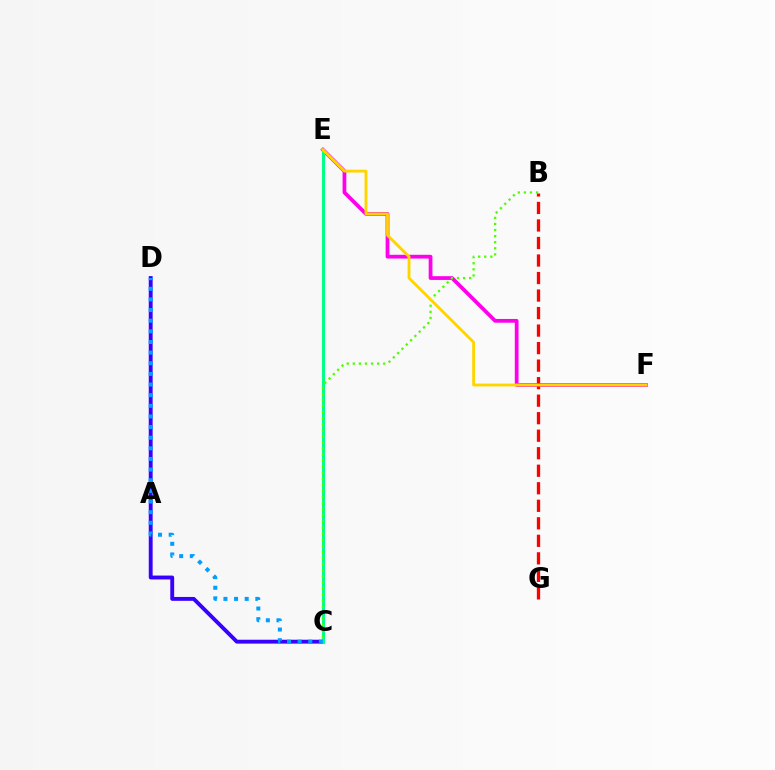{('C', 'D'): [{'color': '#3700ff', 'line_style': 'solid', 'thickness': 2.79}, {'color': '#009eff', 'line_style': 'dotted', 'thickness': 2.89}], ('E', 'F'): [{'color': '#ff00ed', 'line_style': 'solid', 'thickness': 2.7}, {'color': '#ffd500', 'line_style': 'solid', 'thickness': 2.05}], ('C', 'E'): [{'color': '#00ff86', 'line_style': 'solid', 'thickness': 2.19}], ('B', 'G'): [{'color': '#ff0000', 'line_style': 'dashed', 'thickness': 2.38}], ('B', 'C'): [{'color': '#4fff00', 'line_style': 'dotted', 'thickness': 1.65}]}